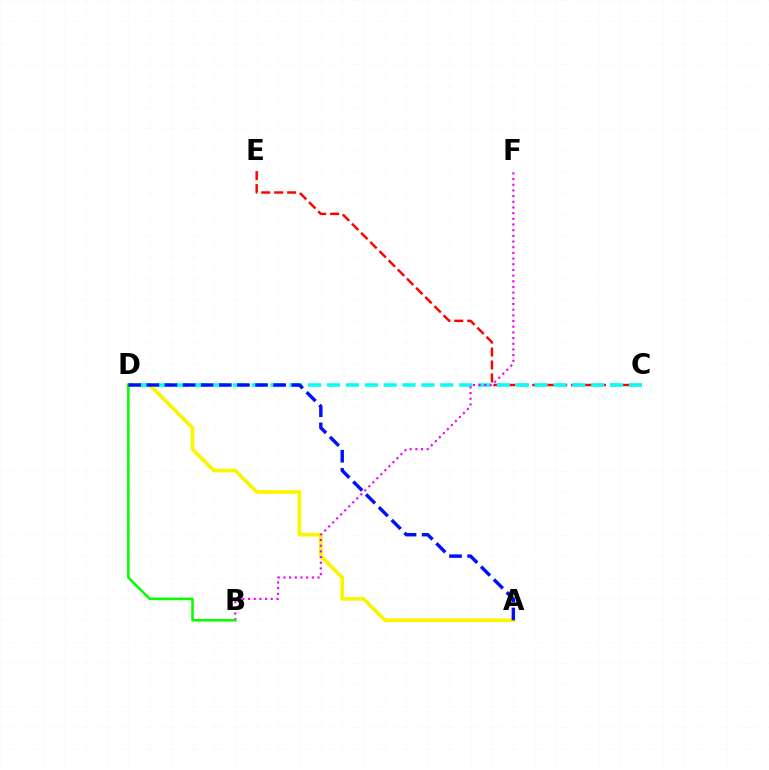{('C', 'E'): [{'color': '#ff0000', 'line_style': 'dashed', 'thickness': 1.76}], ('A', 'D'): [{'color': '#fcf500', 'line_style': 'solid', 'thickness': 2.67}, {'color': '#0010ff', 'line_style': 'dashed', 'thickness': 2.46}], ('C', 'D'): [{'color': '#00fff6', 'line_style': 'dashed', 'thickness': 2.56}], ('B', 'F'): [{'color': '#ee00ff', 'line_style': 'dotted', 'thickness': 1.54}], ('B', 'D'): [{'color': '#08ff00', 'line_style': 'solid', 'thickness': 1.86}]}